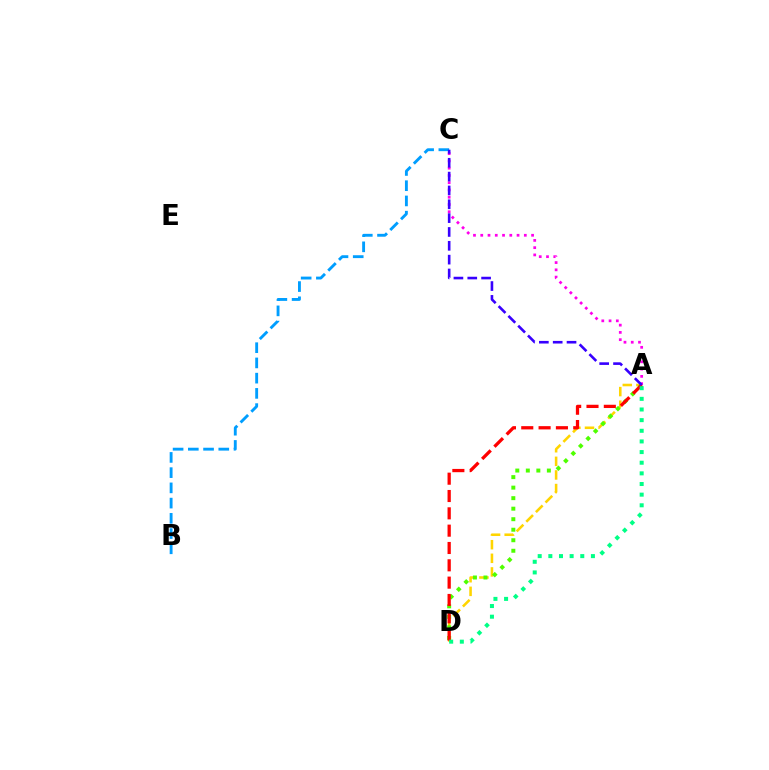{('A', 'D'): [{'color': '#ffd500', 'line_style': 'dashed', 'thickness': 1.85}, {'color': '#4fff00', 'line_style': 'dotted', 'thickness': 2.86}, {'color': '#ff0000', 'line_style': 'dashed', 'thickness': 2.35}, {'color': '#00ff86', 'line_style': 'dotted', 'thickness': 2.89}], ('B', 'C'): [{'color': '#009eff', 'line_style': 'dashed', 'thickness': 2.07}], ('A', 'C'): [{'color': '#ff00ed', 'line_style': 'dotted', 'thickness': 1.97}, {'color': '#3700ff', 'line_style': 'dashed', 'thickness': 1.88}]}